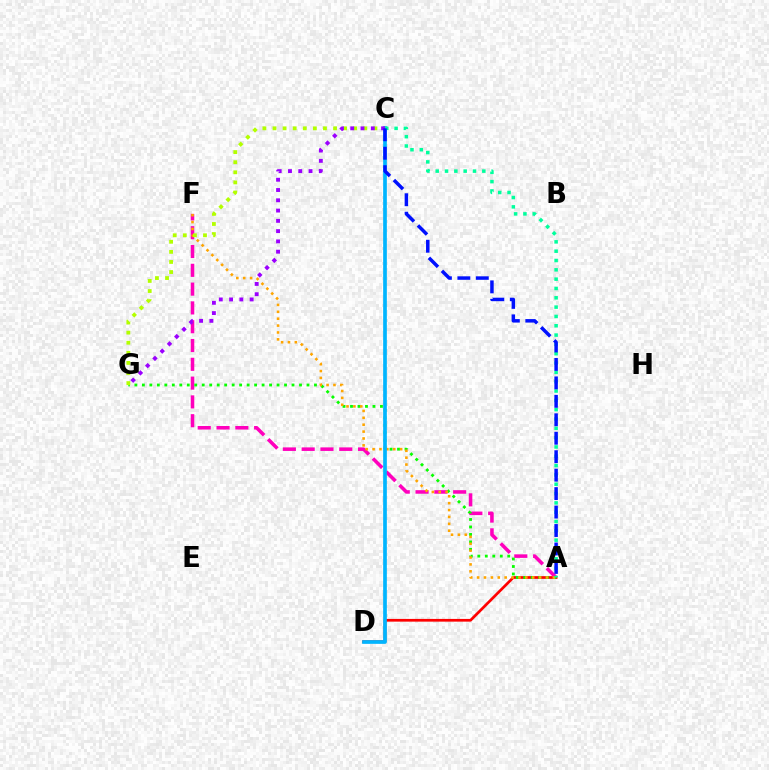{('A', 'D'): [{'color': '#ff0000', 'line_style': 'solid', 'thickness': 1.96}], ('A', 'F'): [{'color': '#ff00bd', 'line_style': 'dashed', 'thickness': 2.55}, {'color': '#ffa500', 'line_style': 'dotted', 'thickness': 1.87}], ('A', 'G'): [{'color': '#08ff00', 'line_style': 'dotted', 'thickness': 2.03}], ('C', 'G'): [{'color': '#b3ff00', 'line_style': 'dotted', 'thickness': 2.74}, {'color': '#9b00ff', 'line_style': 'dotted', 'thickness': 2.79}], ('C', 'D'): [{'color': '#00b5ff', 'line_style': 'solid', 'thickness': 2.66}], ('A', 'C'): [{'color': '#00ff9d', 'line_style': 'dotted', 'thickness': 2.53}, {'color': '#0010ff', 'line_style': 'dashed', 'thickness': 2.51}]}